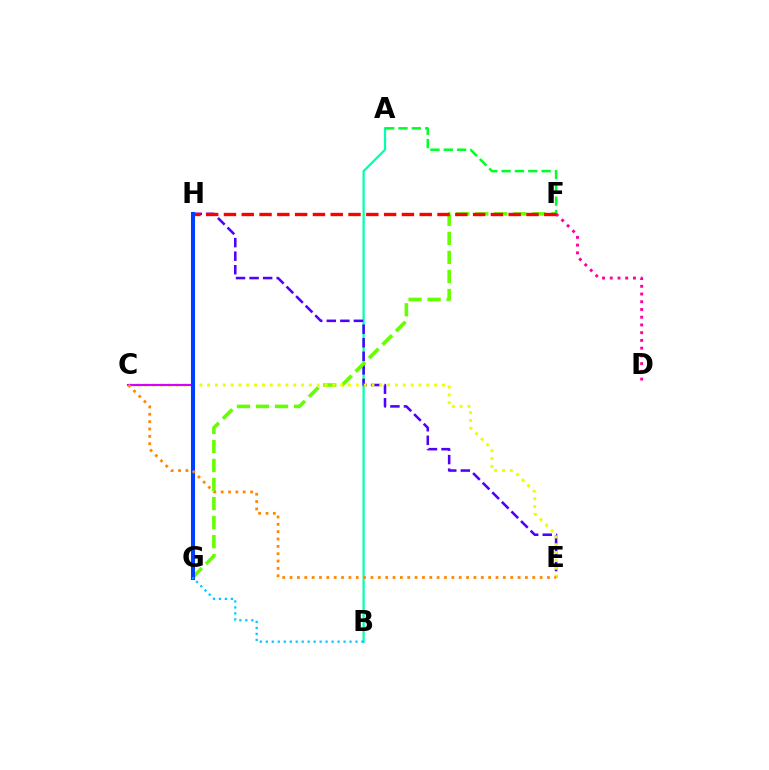{('A', 'B'): [{'color': '#00ffaf', 'line_style': 'solid', 'thickness': 1.62}], ('E', 'H'): [{'color': '#4f00ff', 'line_style': 'dashed', 'thickness': 1.84}], ('F', 'G'): [{'color': '#66ff00', 'line_style': 'dashed', 'thickness': 2.59}], ('C', 'E'): [{'color': '#eeff00', 'line_style': 'dotted', 'thickness': 2.13}, {'color': '#ff8800', 'line_style': 'dotted', 'thickness': 2.0}], ('D', 'F'): [{'color': '#ff00a0', 'line_style': 'dotted', 'thickness': 2.1}], ('C', 'H'): [{'color': '#d600ff', 'line_style': 'solid', 'thickness': 1.54}], ('A', 'F'): [{'color': '#00ff27', 'line_style': 'dashed', 'thickness': 1.81}], ('F', 'H'): [{'color': '#ff0000', 'line_style': 'dashed', 'thickness': 2.42}], ('G', 'H'): [{'color': '#003fff', 'line_style': 'solid', 'thickness': 2.93}], ('B', 'G'): [{'color': '#00c7ff', 'line_style': 'dotted', 'thickness': 1.62}]}